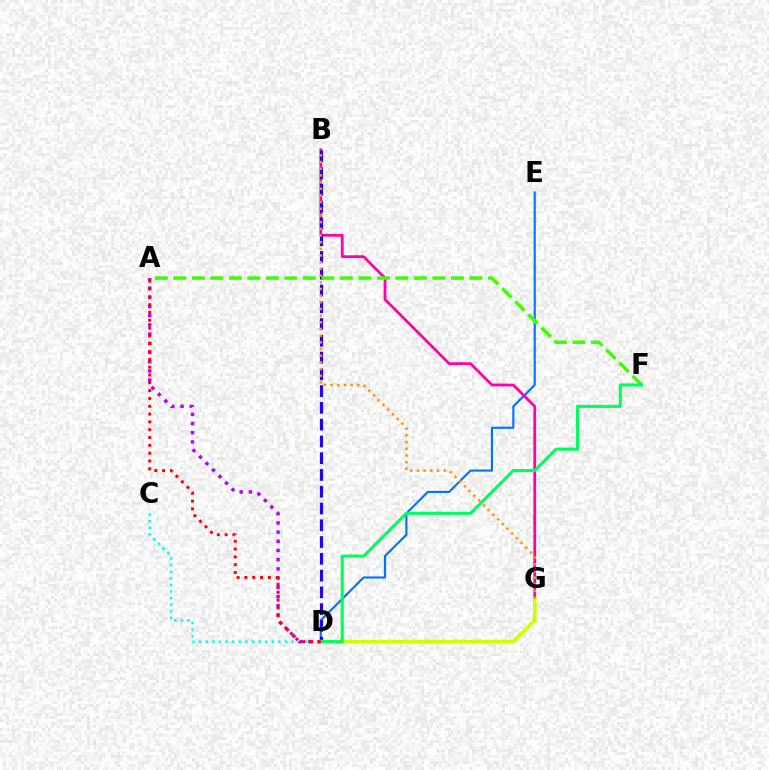{('C', 'D'): [{'color': '#00fff6', 'line_style': 'dotted', 'thickness': 1.79}], ('D', 'E'): [{'color': '#0074ff', 'line_style': 'solid', 'thickness': 1.54}], ('B', 'G'): [{'color': '#ff00ac', 'line_style': 'solid', 'thickness': 1.98}, {'color': '#ff9400', 'line_style': 'dotted', 'thickness': 1.81}], ('B', 'D'): [{'color': '#2500ff', 'line_style': 'dashed', 'thickness': 2.28}], ('A', 'F'): [{'color': '#3dff00', 'line_style': 'dashed', 'thickness': 2.51}], ('D', 'G'): [{'color': '#d1ff00', 'line_style': 'solid', 'thickness': 2.6}], ('A', 'D'): [{'color': '#b900ff', 'line_style': 'dotted', 'thickness': 2.5}, {'color': '#ff0000', 'line_style': 'dotted', 'thickness': 2.12}], ('D', 'F'): [{'color': '#00ff5c', 'line_style': 'solid', 'thickness': 2.22}]}